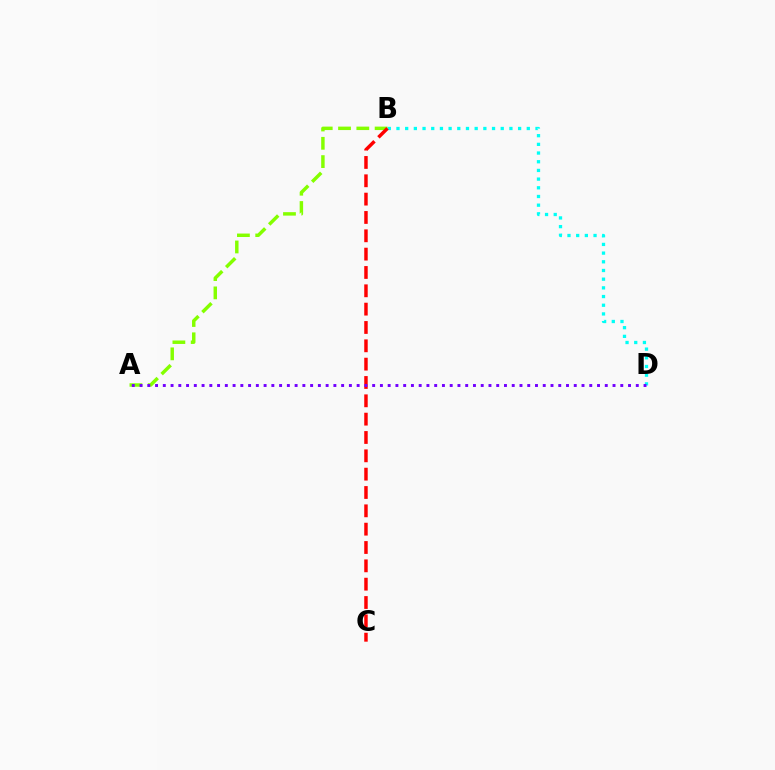{('B', 'D'): [{'color': '#00fff6', 'line_style': 'dotted', 'thickness': 2.36}], ('A', 'B'): [{'color': '#84ff00', 'line_style': 'dashed', 'thickness': 2.48}], ('B', 'C'): [{'color': '#ff0000', 'line_style': 'dashed', 'thickness': 2.49}], ('A', 'D'): [{'color': '#7200ff', 'line_style': 'dotted', 'thickness': 2.11}]}